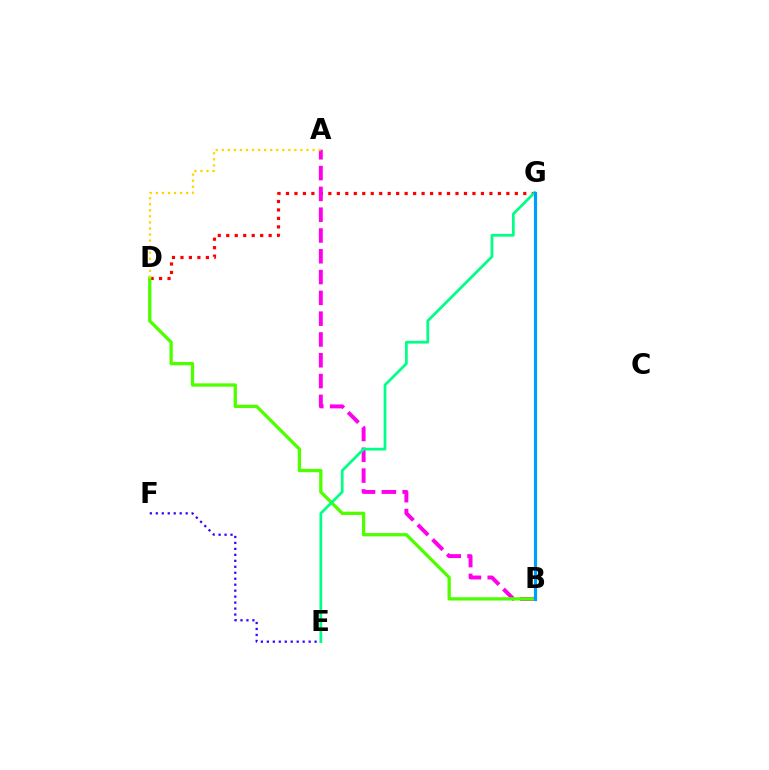{('D', 'G'): [{'color': '#ff0000', 'line_style': 'dotted', 'thickness': 2.3}], ('A', 'B'): [{'color': '#ff00ed', 'line_style': 'dashed', 'thickness': 2.83}], ('B', 'D'): [{'color': '#4fff00', 'line_style': 'solid', 'thickness': 2.38}], ('A', 'D'): [{'color': '#ffd500', 'line_style': 'dotted', 'thickness': 1.64}], ('E', 'F'): [{'color': '#3700ff', 'line_style': 'dotted', 'thickness': 1.62}], ('E', 'G'): [{'color': '#00ff86', 'line_style': 'solid', 'thickness': 1.97}], ('B', 'G'): [{'color': '#009eff', 'line_style': 'solid', 'thickness': 2.28}]}